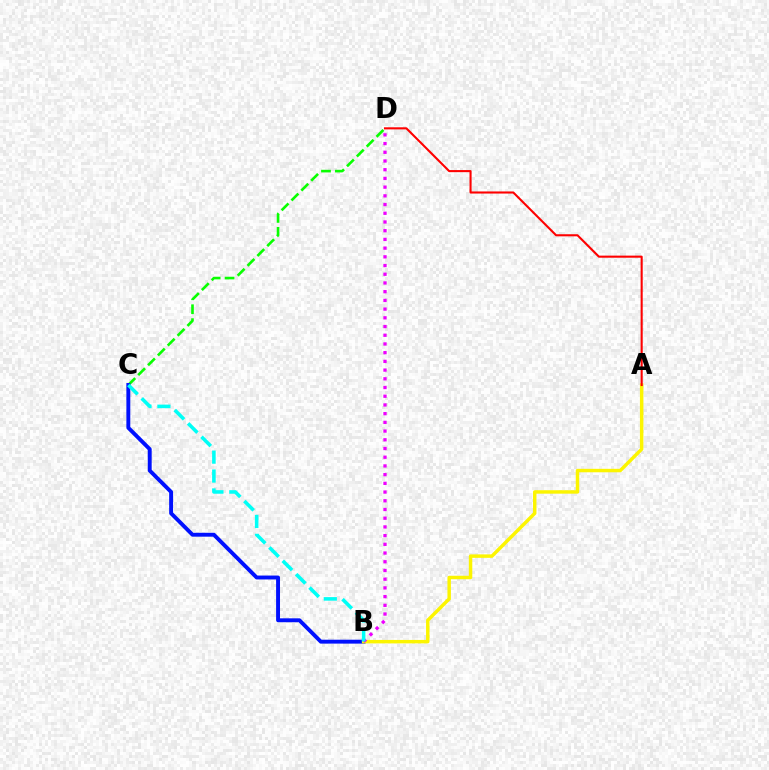{('C', 'D'): [{'color': '#08ff00', 'line_style': 'dashed', 'thickness': 1.89}], ('B', 'C'): [{'color': '#0010ff', 'line_style': 'solid', 'thickness': 2.81}, {'color': '#00fff6', 'line_style': 'dashed', 'thickness': 2.57}], ('A', 'B'): [{'color': '#fcf500', 'line_style': 'solid', 'thickness': 2.49}], ('B', 'D'): [{'color': '#ee00ff', 'line_style': 'dotted', 'thickness': 2.37}], ('A', 'D'): [{'color': '#ff0000', 'line_style': 'solid', 'thickness': 1.51}]}